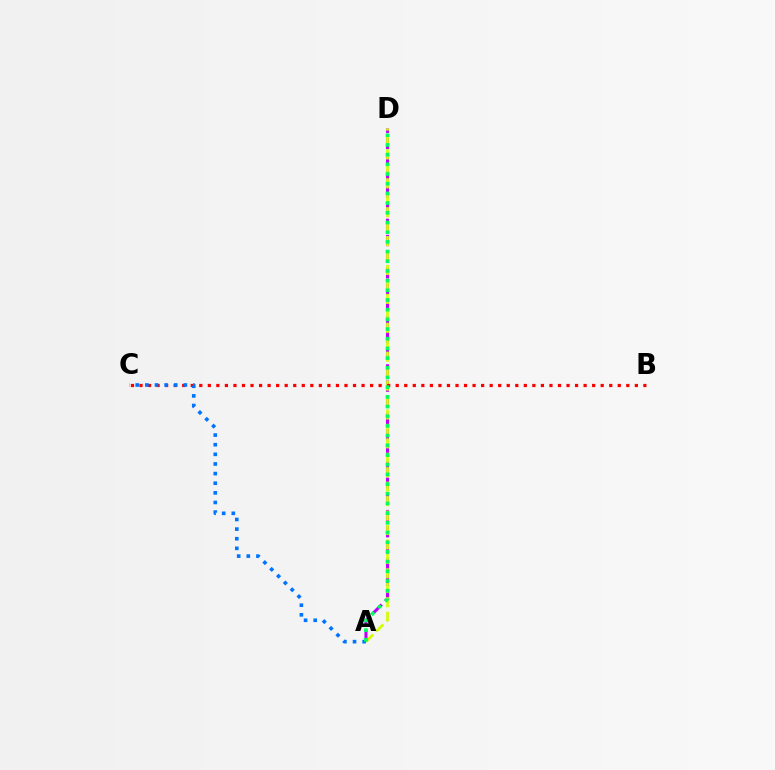{('A', 'D'): [{'color': '#b900ff', 'line_style': 'dashed', 'thickness': 2.2}, {'color': '#d1ff00', 'line_style': 'dashed', 'thickness': 1.96}, {'color': '#00ff5c', 'line_style': 'dotted', 'thickness': 2.63}], ('B', 'C'): [{'color': '#ff0000', 'line_style': 'dotted', 'thickness': 2.32}], ('A', 'C'): [{'color': '#0074ff', 'line_style': 'dotted', 'thickness': 2.62}]}